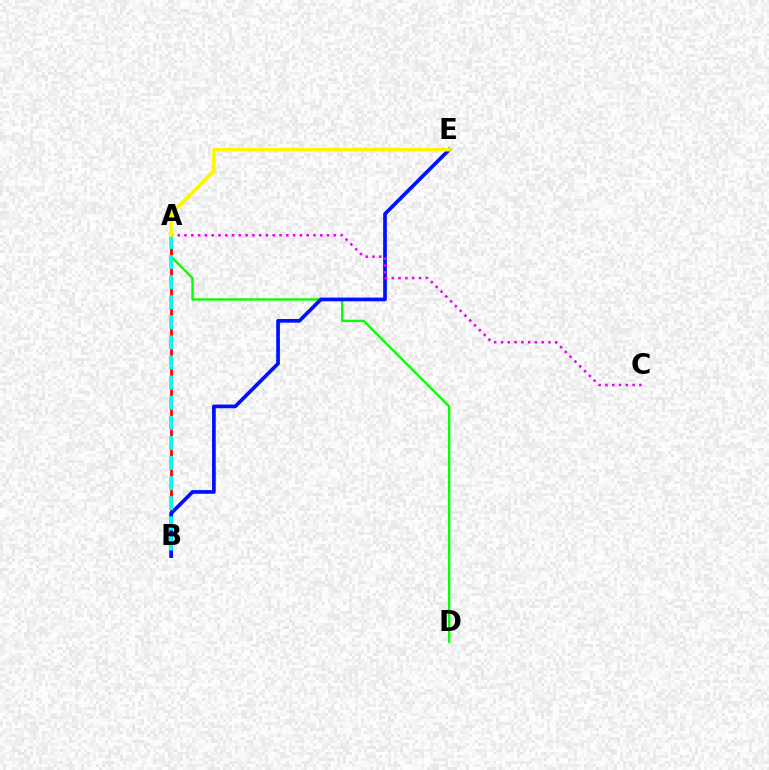{('A', 'D'): [{'color': '#08ff00', 'line_style': 'solid', 'thickness': 1.7}], ('A', 'B'): [{'color': '#ff0000', 'line_style': 'solid', 'thickness': 1.98}, {'color': '#00fff6', 'line_style': 'dashed', 'thickness': 2.73}], ('B', 'E'): [{'color': '#0010ff', 'line_style': 'solid', 'thickness': 2.66}], ('A', 'C'): [{'color': '#ee00ff', 'line_style': 'dotted', 'thickness': 1.84}], ('A', 'E'): [{'color': '#fcf500', 'line_style': 'solid', 'thickness': 2.51}]}